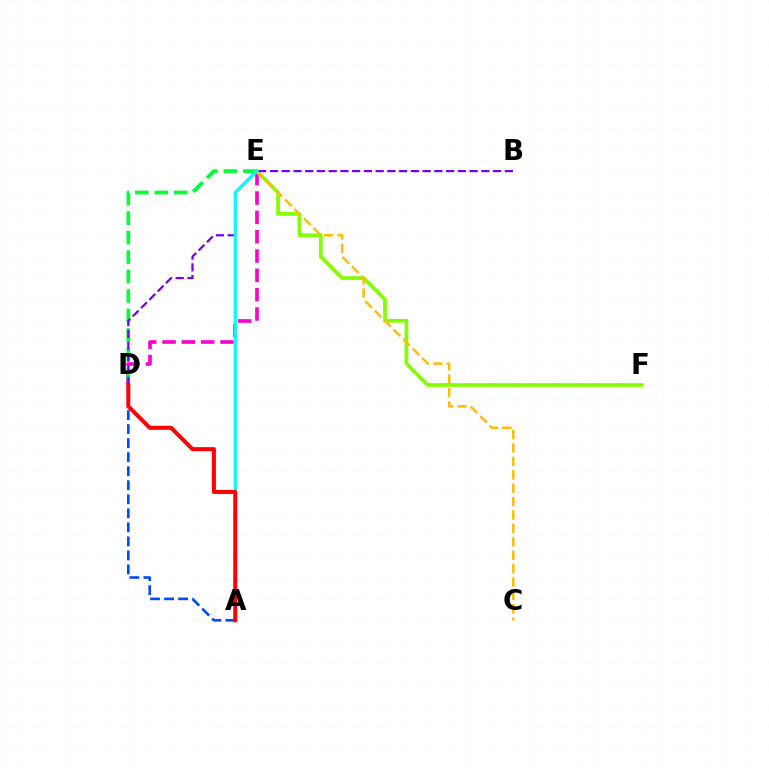{('D', 'E'): [{'color': '#ff00cf', 'line_style': 'dashed', 'thickness': 2.63}, {'color': '#00ff39', 'line_style': 'dashed', 'thickness': 2.65}], ('E', 'F'): [{'color': '#84ff00', 'line_style': 'solid', 'thickness': 2.67}], ('B', 'D'): [{'color': '#7200ff', 'line_style': 'dashed', 'thickness': 1.6}], ('C', 'E'): [{'color': '#ffbd00', 'line_style': 'dashed', 'thickness': 1.82}], ('A', 'E'): [{'color': '#00fff6', 'line_style': 'solid', 'thickness': 2.29}], ('A', 'D'): [{'color': '#004bff', 'line_style': 'dashed', 'thickness': 1.91}, {'color': '#ff0000', 'line_style': 'solid', 'thickness': 2.9}]}